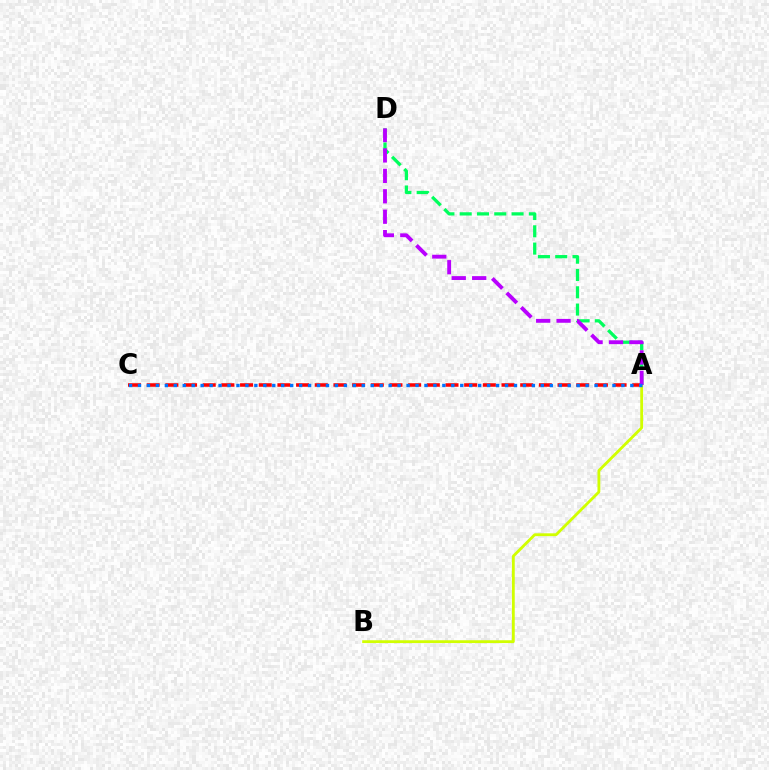{('A', 'C'): [{'color': '#ff0000', 'line_style': 'dashed', 'thickness': 2.54}, {'color': '#0074ff', 'line_style': 'dotted', 'thickness': 2.43}], ('A', 'D'): [{'color': '#00ff5c', 'line_style': 'dashed', 'thickness': 2.35}, {'color': '#b900ff', 'line_style': 'dashed', 'thickness': 2.78}], ('A', 'B'): [{'color': '#d1ff00', 'line_style': 'solid', 'thickness': 2.03}]}